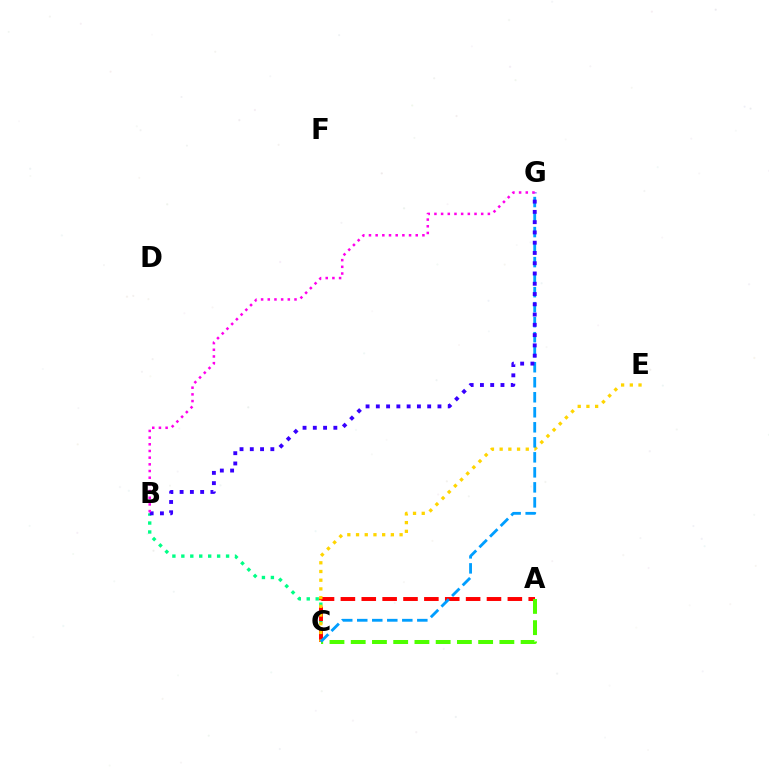{('B', 'C'): [{'color': '#00ff86', 'line_style': 'dotted', 'thickness': 2.43}], ('A', 'C'): [{'color': '#ff0000', 'line_style': 'dashed', 'thickness': 2.84}, {'color': '#4fff00', 'line_style': 'dashed', 'thickness': 2.89}], ('C', 'E'): [{'color': '#ffd500', 'line_style': 'dotted', 'thickness': 2.37}], ('C', 'G'): [{'color': '#009eff', 'line_style': 'dashed', 'thickness': 2.04}], ('B', 'G'): [{'color': '#3700ff', 'line_style': 'dotted', 'thickness': 2.79}, {'color': '#ff00ed', 'line_style': 'dotted', 'thickness': 1.82}]}